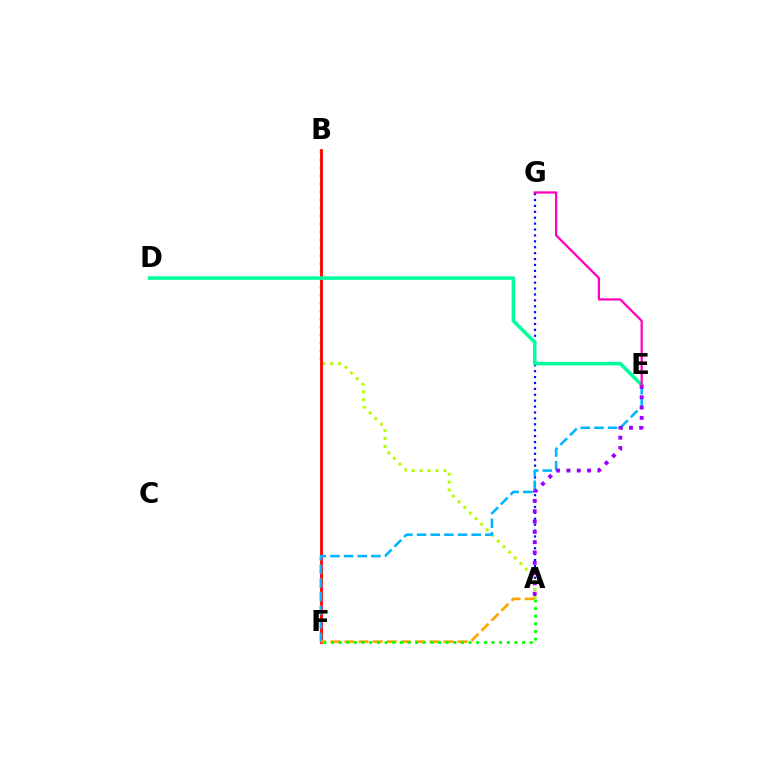{('A', 'G'): [{'color': '#0010ff', 'line_style': 'dotted', 'thickness': 1.6}], ('A', 'B'): [{'color': '#b3ff00', 'line_style': 'dotted', 'thickness': 2.16}], ('B', 'F'): [{'color': '#ff0000', 'line_style': 'solid', 'thickness': 2.02}], ('E', 'F'): [{'color': '#00b5ff', 'line_style': 'dashed', 'thickness': 1.85}], ('D', 'E'): [{'color': '#00ff9d', 'line_style': 'solid', 'thickness': 2.56}], ('A', 'E'): [{'color': '#9b00ff', 'line_style': 'dotted', 'thickness': 2.8}], ('A', 'F'): [{'color': '#ffa500', 'line_style': 'dashed', 'thickness': 1.92}, {'color': '#08ff00', 'line_style': 'dotted', 'thickness': 2.08}], ('E', 'G'): [{'color': '#ff00bd', 'line_style': 'solid', 'thickness': 1.62}]}